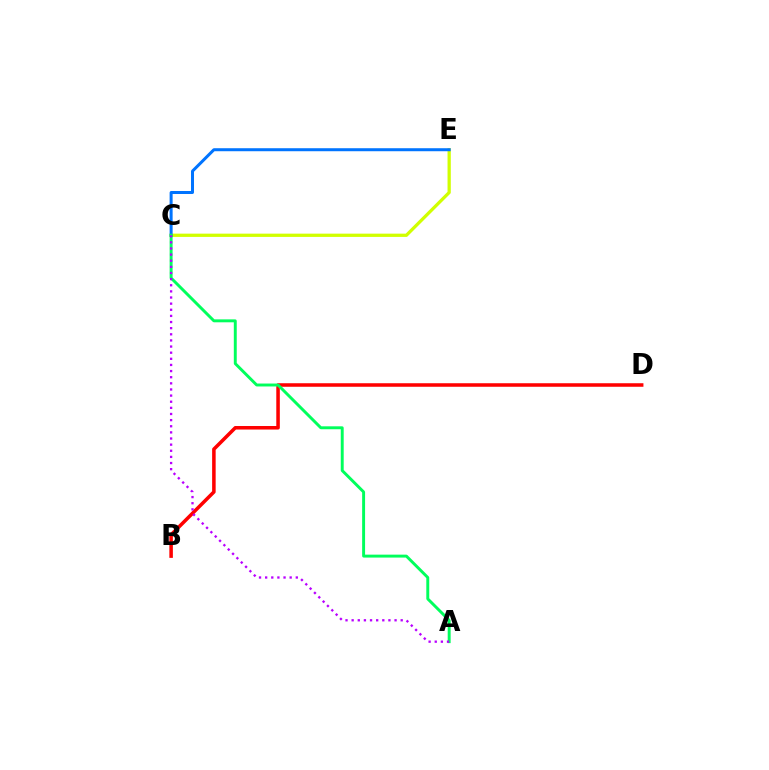{('C', 'E'): [{'color': '#d1ff00', 'line_style': 'solid', 'thickness': 2.35}, {'color': '#0074ff', 'line_style': 'solid', 'thickness': 2.17}], ('B', 'D'): [{'color': '#ff0000', 'line_style': 'solid', 'thickness': 2.54}], ('A', 'C'): [{'color': '#00ff5c', 'line_style': 'solid', 'thickness': 2.11}, {'color': '#b900ff', 'line_style': 'dotted', 'thickness': 1.67}]}